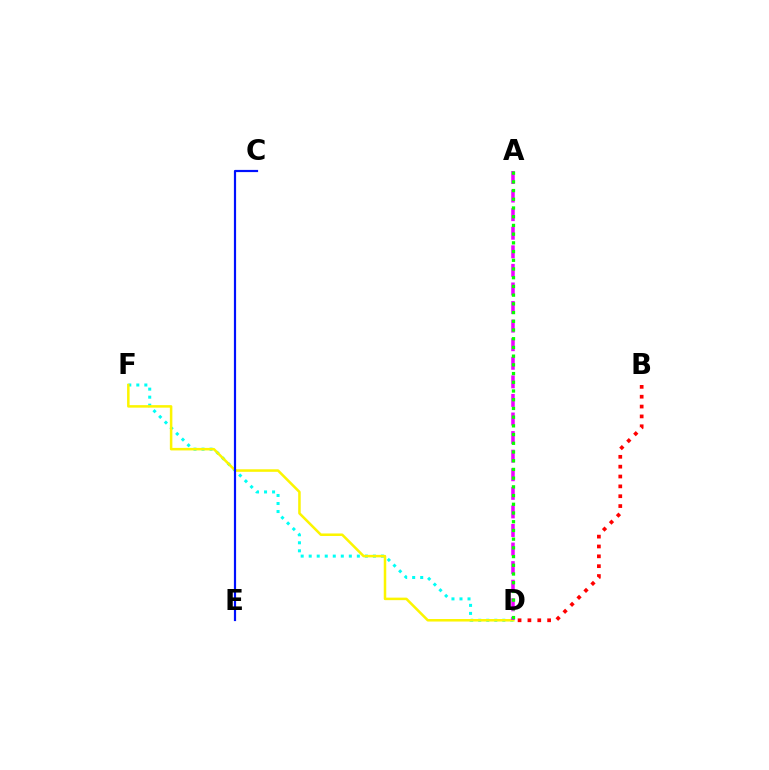{('D', 'F'): [{'color': '#00fff6', 'line_style': 'dotted', 'thickness': 2.18}, {'color': '#fcf500', 'line_style': 'solid', 'thickness': 1.82}], ('B', 'D'): [{'color': '#ff0000', 'line_style': 'dotted', 'thickness': 2.68}], ('C', 'E'): [{'color': '#0010ff', 'line_style': 'solid', 'thickness': 1.58}], ('A', 'D'): [{'color': '#ee00ff', 'line_style': 'dashed', 'thickness': 2.52}, {'color': '#08ff00', 'line_style': 'dotted', 'thickness': 2.37}]}